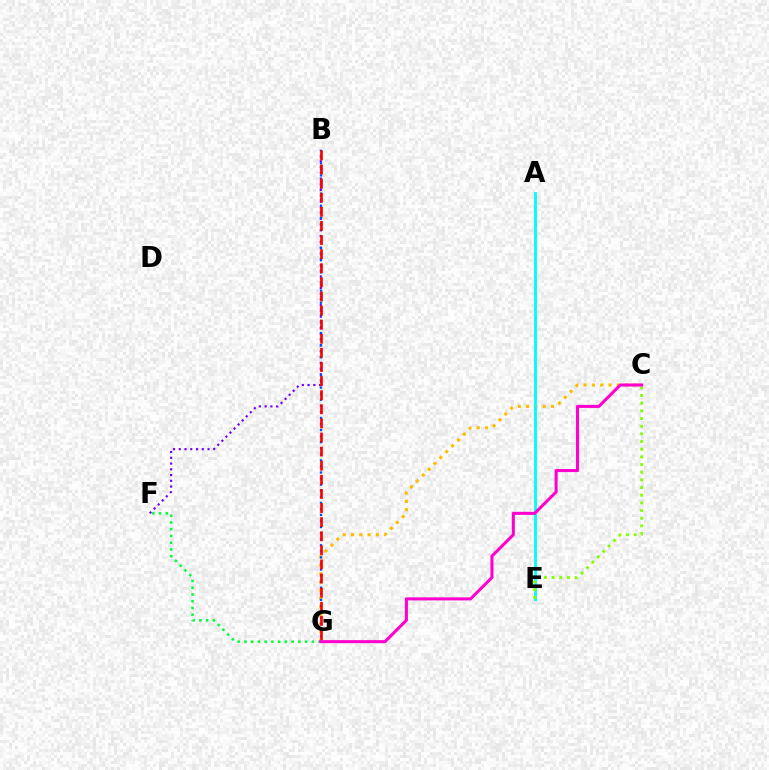{('C', 'G'): [{'color': '#ffbd00', 'line_style': 'dotted', 'thickness': 2.26}, {'color': '#ff00cf', 'line_style': 'solid', 'thickness': 2.2}], ('B', 'F'): [{'color': '#7200ff', 'line_style': 'dotted', 'thickness': 1.56}], ('B', 'G'): [{'color': '#004bff', 'line_style': 'dotted', 'thickness': 1.65}, {'color': '#ff0000', 'line_style': 'dashed', 'thickness': 1.92}], ('A', 'E'): [{'color': '#00fff6', 'line_style': 'solid', 'thickness': 2.06}], ('C', 'E'): [{'color': '#84ff00', 'line_style': 'dotted', 'thickness': 2.08}], ('F', 'G'): [{'color': '#00ff39', 'line_style': 'dotted', 'thickness': 1.83}]}